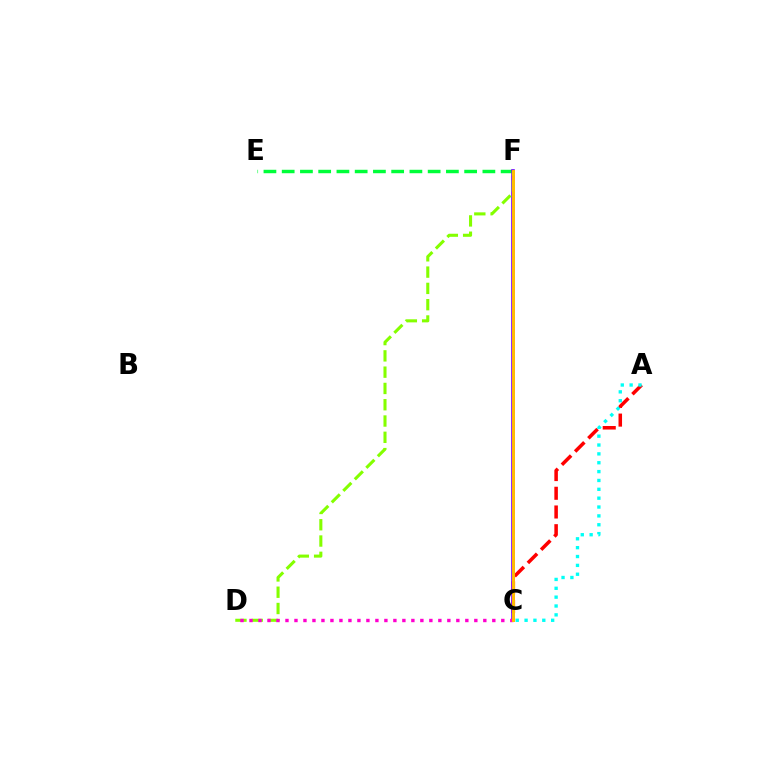{('C', 'F'): [{'color': '#004bff', 'line_style': 'dotted', 'thickness': 1.82}, {'color': '#7200ff', 'line_style': 'solid', 'thickness': 2.6}, {'color': '#ffbd00', 'line_style': 'solid', 'thickness': 2.11}], ('A', 'C'): [{'color': '#ff0000', 'line_style': 'dashed', 'thickness': 2.54}, {'color': '#00fff6', 'line_style': 'dotted', 'thickness': 2.41}], ('E', 'F'): [{'color': '#00ff39', 'line_style': 'dashed', 'thickness': 2.48}], ('D', 'F'): [{'color': '#84ff00', 'line_style': 'dashed', 'thickness': 2.21}], ('C', 'D'): [{'color': '#ff00cf', 'line_style': 'dotted', 'thickness': 2.44}]}